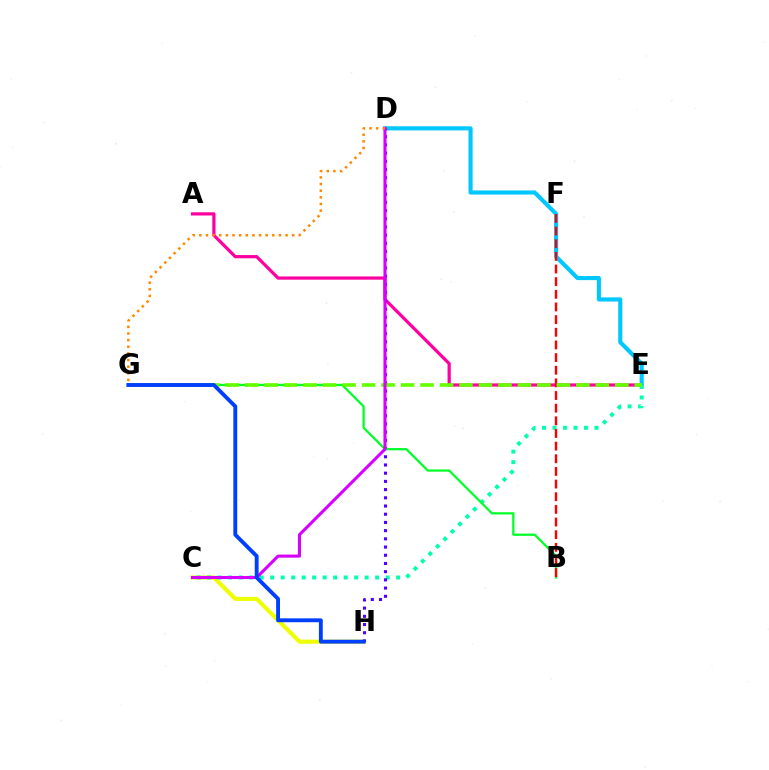{('C', 'H'): [{'color': '#eeff00', 'line_style': 'solid', 'thickness': 2.94}], ('A', 'E'): [{'color': '#ff00a0', 'line_style': 'solid', 'thickness': 2.32}], ('D', 'E'): [{'color': '#00c7ff', 'line_style': 'solid', 'thickness': 2.96}], ('C', 'E'): [{'color': '#00ffaf', 'line_style': 'dotted', 'thickness': 2.85}], ('D', 'H'): [{'color': '#4f00ff', 'line_style': 'dotted', 'thickness': 2.23}], ('B', 'G'): [{'color': '#00ff27', 'line_style': 'solid', 'thickness': 1.61}], ('B', 'F'): [{'color': '#ff0000', 'line_style': 'dashed', 'thickness': 1.72}], ('E', 'G'): [{'color': '#66ff00', 'line_style': 'dashed', 'thickness': 2.65}], ('C', 'D'): [{'color': '#d600ff', 'line_style': 'solid', 'thickness': 2.21}], ('G', 'H'): [{'color': '#003fff', 'line_style': 'solid', 'thickness': 2.79}], ('D', 'G'): [{'color': '#ff8800', 'line_style': 'dotted', 'thickness': 1.8}]}